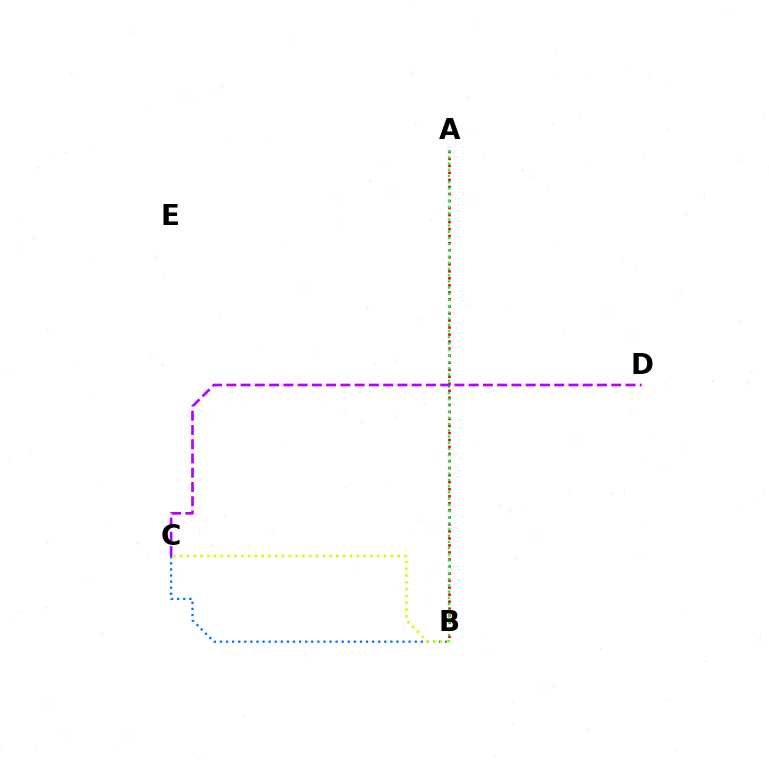{('B', 'C'): [{'color': '#0074ff', 'line_style': 'dotted', 'thickness': 1.65}, {'color': '#d1ff00', 'line_style': 'dotted', 'thickness': 1.85}], ('A', 'B'): [{'color': '#ff0000', 'line_style': 'dotted', 'thickness': 1.91}, {'color': '#00ff5c', 'line_style': 'dotted', 'thickness': 1.69}], ('C', 'D'): [{'color': '#b900ff', 'line_style': 'dashed', 'thickness': 1.94}]}